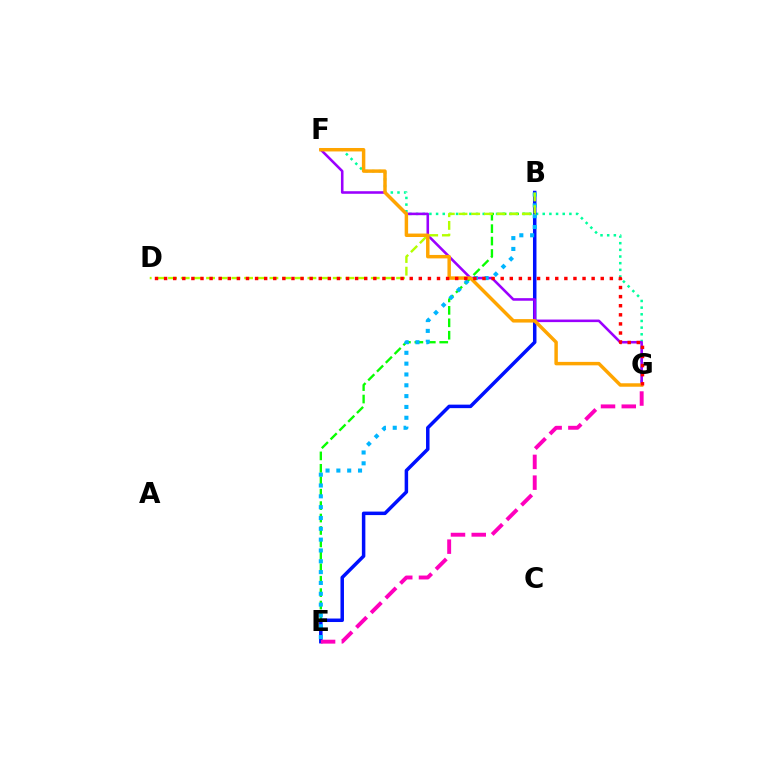{('F', 'G'): [{'color': '#00ff9d', 'line_style': 'dotted', 'thickness': 1.81}, {'color': '#9b00ff', 'line_style': 'solid', 'thickness': 1.85}, {'color': '#ffa500', 'line_style': 'solid', 'thickness': 2.49}], ('B', 'E'): [{'color': '#08ff00', 'line_style': 'dashed', 'thickness': 1.69}, {'color': '#0010ff', 'line_style': 'solid', 'thickness': 2.52}, {'color': '#00b5ff', 'line_style': 'dotted', 'thickness': 2.94}], ('B', 'D'): [{'color': '#b3ff00', 'line_style': 'dashed', 'thickness': 1.72}], ('E', 'G'): [{'color': '#ff00bd', 'line_style': 'dashed', 'thickness': 2.82}], ('D', 'G'): [{'color': '#ff0000', 'line_style': 'dotted', 'thickness': 2.47}]}